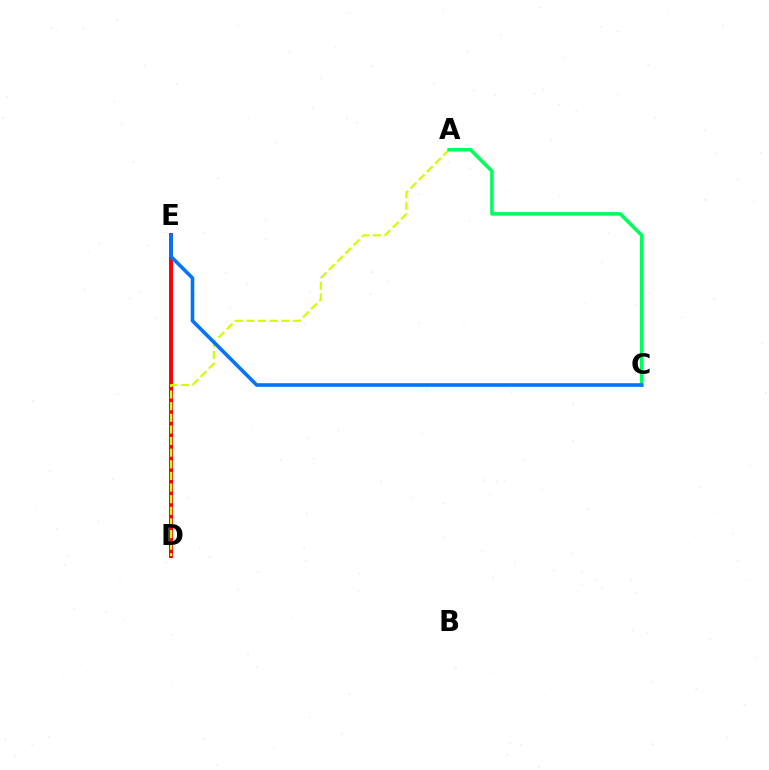{('D', 'E'): [{'color': '#b900ff', 'line_style': 'solid', 'thickness': 2.58}, {'color': '#ff0000', 'line_style': 'solid', 'thickness': 2.76}], ('A', 'D'): [{'color': '#d1ff00', 'line_style': 'dashed', 'thickness': 1.58}], ('A', 'C'): [{'color': '#00ff5c', 'line_style': 'solid', 'thickness': 2.57}], ('C', 'E'): [{'color': '#0074ff', 'line_style': 'solid', 'thickness': 2.59}]}